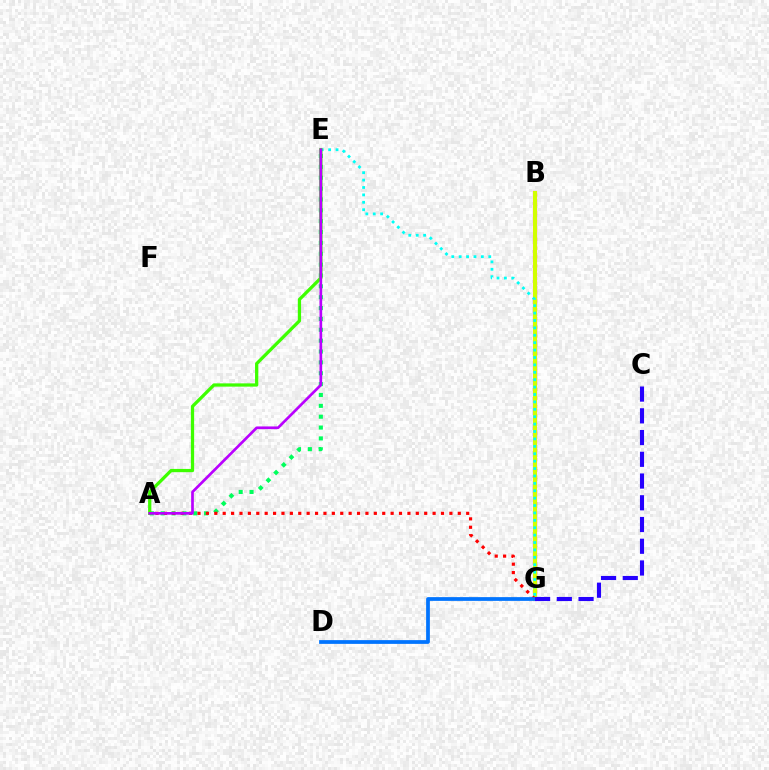{('A', 'E'): [{'color': '#00ff5c', 'line_style': 'dotted', 'thickness': 2.95}, {'color': '#3dff00', 'line_style': 'solid', 'thickness': 2.35}, {'color': '#b900ff', 'line_style': 'solid', 'thickness': 1.93}], ('B', 'G'): [{'color': '#ff00ac', 'line_style': 'solid', 'thickness': 2.99}, {'color': '#ff9400', 'line_style': 'dotted', 'thickness': 2.4}, {'color': '#d1ff00', 'line_style': 'solid', 'thickness': 2.88}], ('E', 'G'): [{'color': '#00fff6', 'line_style': 'dotted', 'thickness': 2.01}], ('A', 'G'): [{'color': '#ff0000', 'line_style': 'dotted', 'thickness': 2.28}], ('D', 'G'): [{'color': '#0074ff', 'line_style': 'solid', 'thickness': 2.7}], ('C', 'G'): [{'color': '#2500ff', 'line_style': 'dashed', 'thickness': 2.95}]}